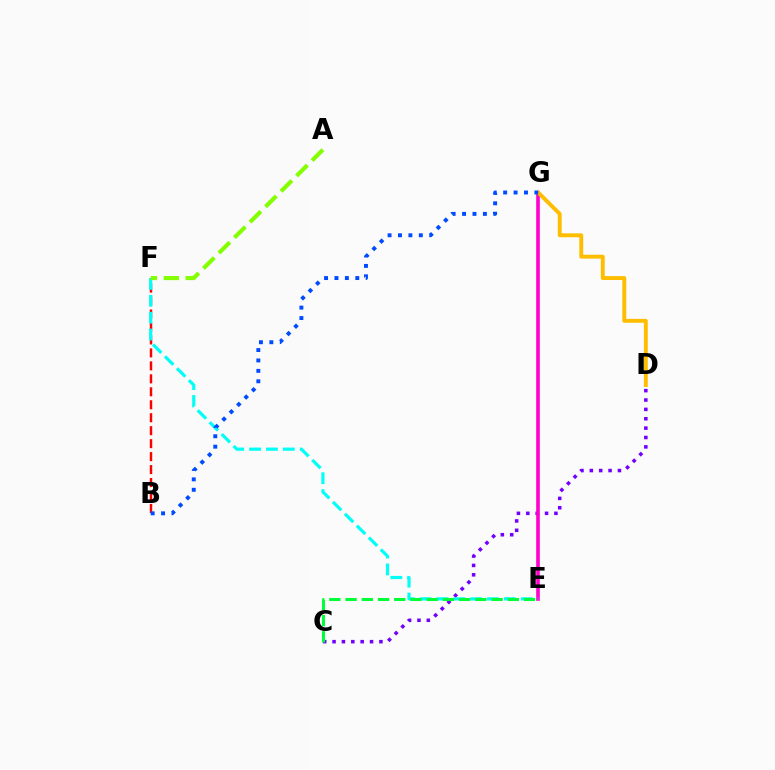{('C', 'D'): [{'color': '#7200ff', 'line_style': 'dotted', 'thickness': 2.55}], ('E', 'G'): [{'color': '#ff00cf', 'line_style': 'solid', 'thickness': 2.6}], ('B', 'F'): [{'color': '#ff0000', 'line_style': 'dashed', 'thickness': 1.76}], ('E', 'F'): [{'color': '#00fff6', 'line_style': 'dashed', 'thickness': 2.29}], ('D', 'G'): [{'color': '#ffbd00', 'line_style': 'solid', 'thickness': 2.81}], ('A', 'F'): [{'color': '#84ff00', 'line_style': 'dashed', 'thickness': 2.97}], ('C', 'E'): [{'color': '#00ff39', 'line_style': 'dashed', 'thickness': 2.2}], ('B', 'G'): [{'color': '#004bff', 'line_style': 'dotted', 'thickness': 2.83}]}